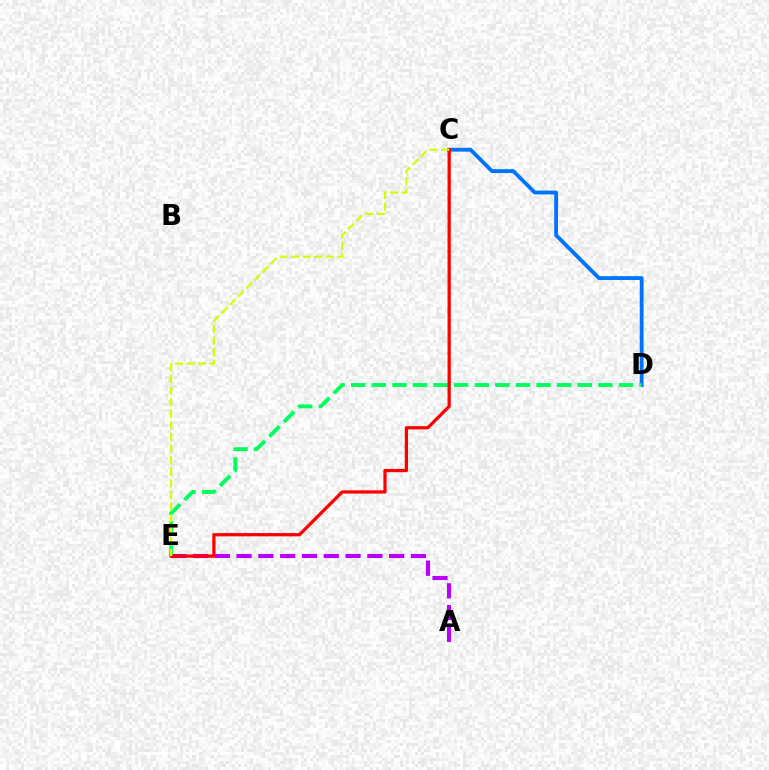{('A', 'E'): [{'color': '#b900ff', 'line_style': 'dashed', 'thickness': 2.96}], ('C', 'D'): [{'color': '#0074ff', 'line_style': 'solid', 'thickness': 2.76}], ('D', 'E'): [{'color': '#00ff5c', 'line_style': 'dashed', 'thickness': 2.8}], ('C', 'E'): [{'color': '#ff0000', 'line_style': 'solid', 'thickness': 2.35}, {'color': '#d1ff00', 'line_style': 'dashed', 'thickness': 1.58}]}